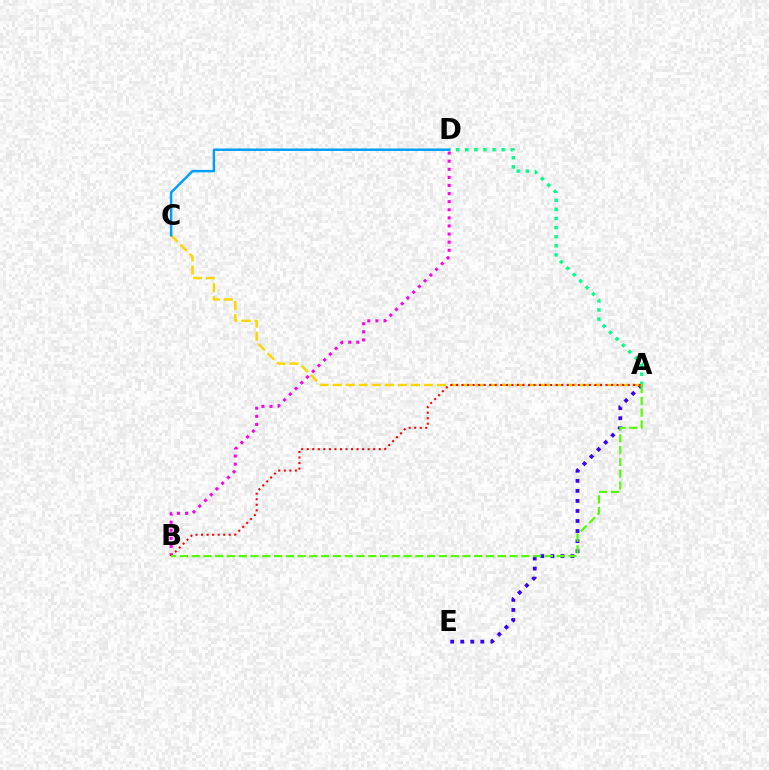{('B', 'D'): [{'color': '#ff00ed', 'line_style': 'dotted', 'thickness': 2.2}], ('A', 'E'): [{'color': '#3700ff', 'line_style': 'dotted', 'thickness': 2.73}], ('A', 'D'): [{'color': '#00ff86', 'line_style': 'dotted', 'thickness': 2.47}], ('A', 'C'): [{'color': '#ffd500', 'line_style': 'dashed', 'thickness': 1.77}], ('A', 'B'): [{'color': '#ff0000', 'line_style': 'dotted', 'thickness': 1.5}, {'color': '#4fff00', 'line_style': 'dashed', 'thickness': 1.6}], ('C', 'D'): [{'color': '#009eff', 'line_style': 'solid', 'thickness': 1.75}]}